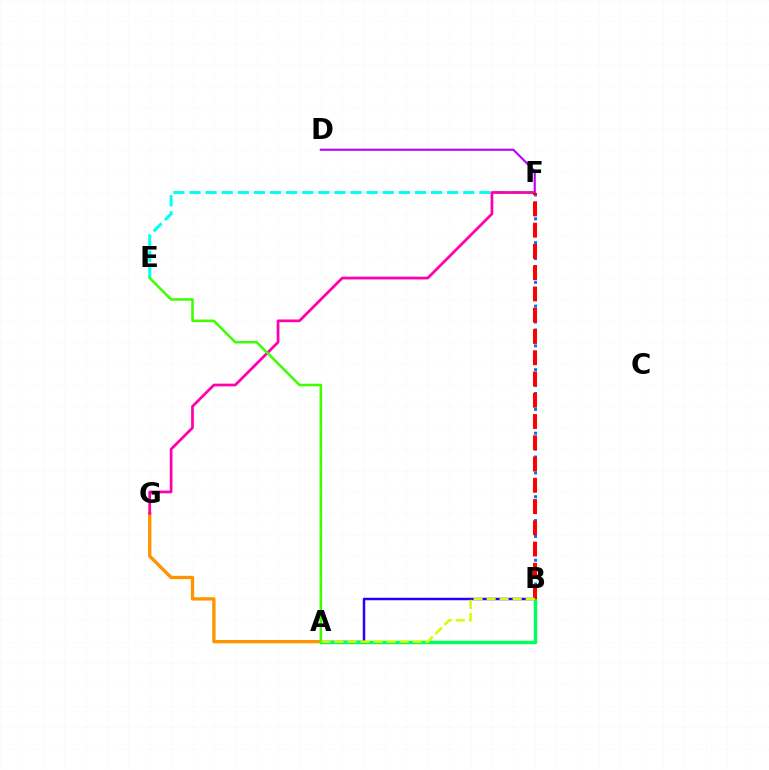{('A', 'B'): [{'color': '#2500ff', 'line_style': 'solid', 'thickness': 1.78}, {'color': '#00ff5c', 'line_style': 'solid', 'thickness': 2.48}, {'color': '#d1ff00', 'line_style': 'dashed', 'thickness': 1.77}], ('B', 'F'): [{'color': '#0074ff', 'line_style': 'dotted', 'thickness': 2.16}, {'color': '#ff0000', 'line_style': 'dashed', 'thickness': 2.89}], ('E', 'F'): [{'color': '#00fff6', 'line_style': 'dashed', 'thickness': 2.19}], ('D', 'F'): [{'color': '#b900ff', 'line_style': 'solid', 'thickness': 1.53}], ('A', 'G'): [{'color': '#ff9400', 'line_style': 'solid', 'thickness': 2.39}], ('F', 'G'): [{'color': '#ff00ac', 'line_style': 'solid', 'thickness': 1.97}], ('A', 'E'): [{'color': '#3dff00', 'line_style': 'solid', 'thickness': 1.83}]}